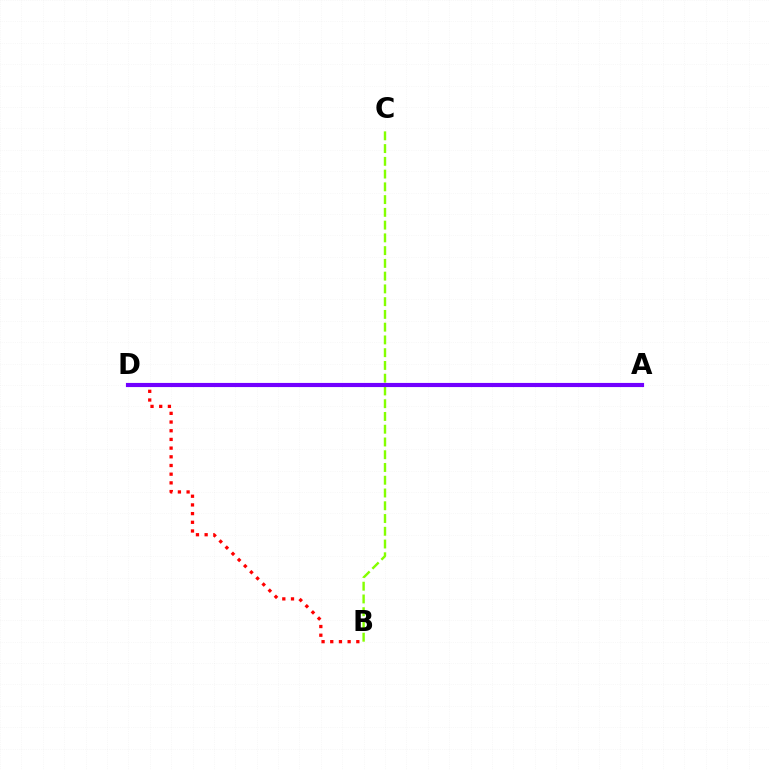{('B', 'C'): [{'color': '#84ff00', 'line_style': 'dashed', 'thickness': 1.73}], ('A', 'D'): [{'color': '#00fff6', 'line_style': 'solid', 'thickness': 2.69}, {'color': '#7200ff', 'line_style': 'solid', 'thickness': 2.98}], ('B', 'D'): [{'color': '#ff0000', 'line_style': 'dotted', 'thickness': 2.36}]}